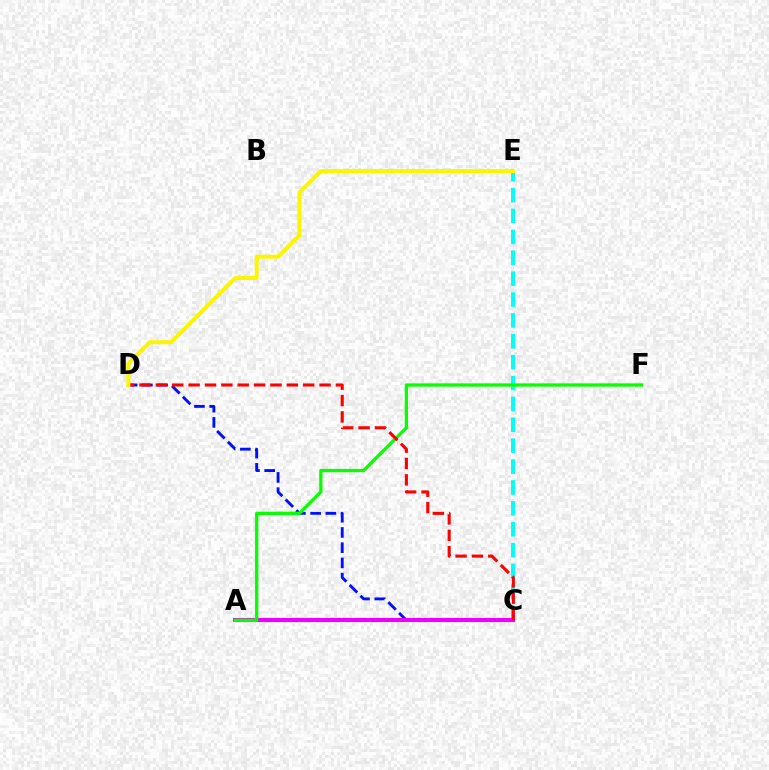{('C', 'D'): [{'color': '#0010ff', 'line_style': 'dashed', 'thickness': 2.07}, {'color': '#ff0000', 'line_style': 'dashed', 'thickness': 2.22}], ('C', 'E'): [{'color': '#00fff6', 'line_style': 'dashed', 'thickness': 2.84}], ('A', 'C'): [{'color': '#ee00ff', 'line_style': 'solid', 'thickness': 2.96}], ('A', 'F'): [{'color': '#08ff00', 'line_style': 'solid', 'thickness': 2.37}], ('D', 'E'): [{'color': '#fcf500', 'line_style': 'solid', 'thickness': 2.87}]}